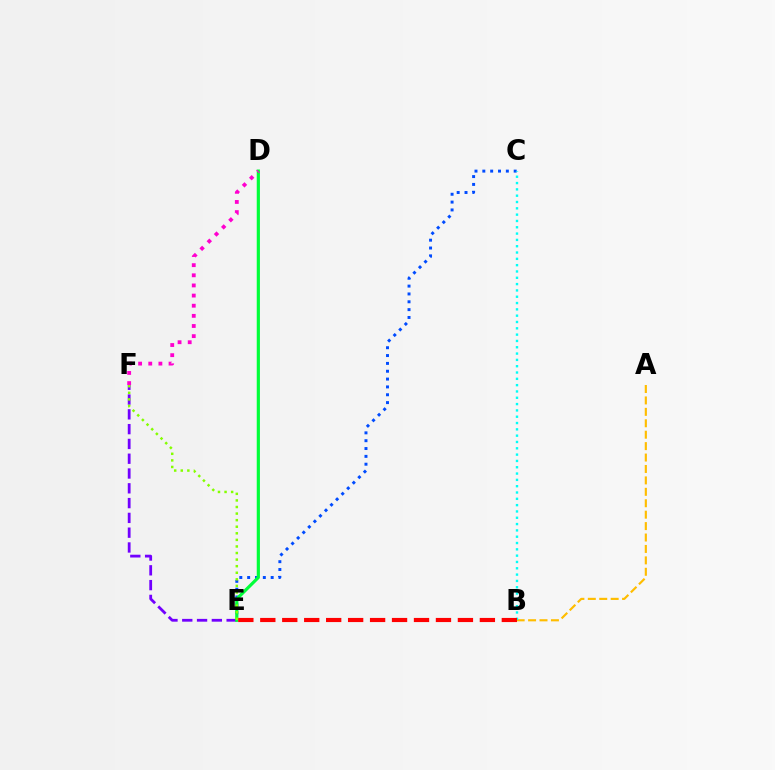{('A', 'B'): [{'color': '#ffbd00', 'line_style': 'dashed', 'thickness': 1.55}], ('C', 'E'): [{'color': '#004bff', 'line_style': 'dotted', 'thickness': 2.13}], ('B', 'C'): [{'color': '#00fff6', 'line_style': 'dotted', 'thickness': 1.72}], ('E', 'F'): [{'color': '#7200ff', 'line_style': 'dashed', 'thickness': 2.01}, {'color': '#84ff00', 'line_style': 'dotted', 'thickness': 1.79}], ('D', 'E'): [{'color': '#00ff39', 'line_style': 'solid', 'thickness': 2.29}], ('B', 'E'): [{'color': '#ff0000', 'line_style': 'dashed', 'thickness': 2.98}], ('D', 'F'): [{'color': '#ff00cf', 'line_style': 'dotted', 'thickness': 2.75}]}